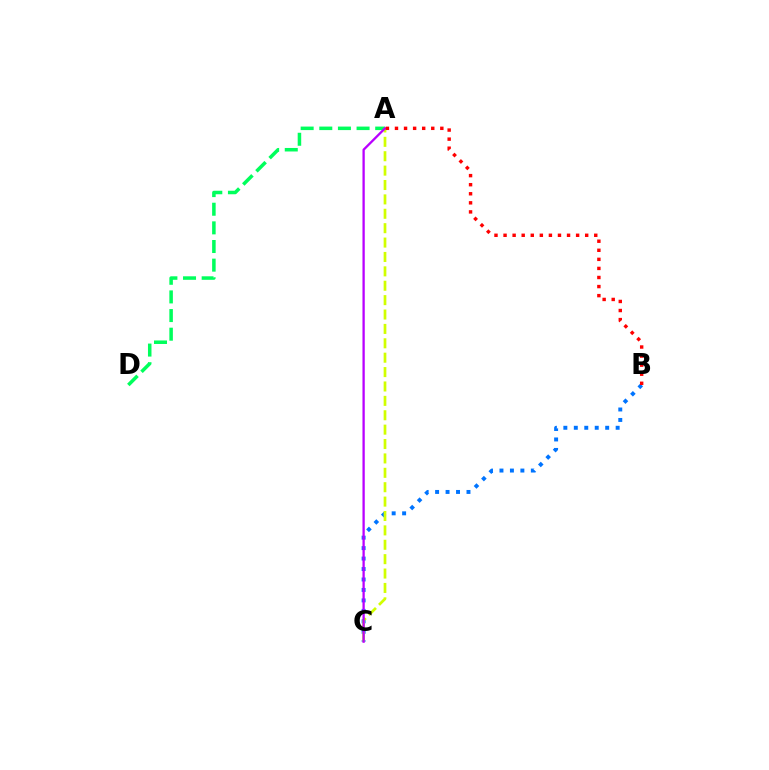{('A', 'D'): [{'color': '#00ff5c', 'line_style': 'dashed', 'thickness': 2.53}], ('B', 'C'): [{'color': '#0074ff', 'line_style': 'dotted', 'thickness': 2.84}], ('A', 'C'): [{'color': '#d1ff00', 'line_style': 'dashed', 'thickness': 1.95}, {'color': '#b900ff', 'line_style': 'solid', 'thickness': 1.66}], ('A', 'B'): [{'color': '#ff0000', 'line_style': 'dotted', 'thickness': 2.46}]}